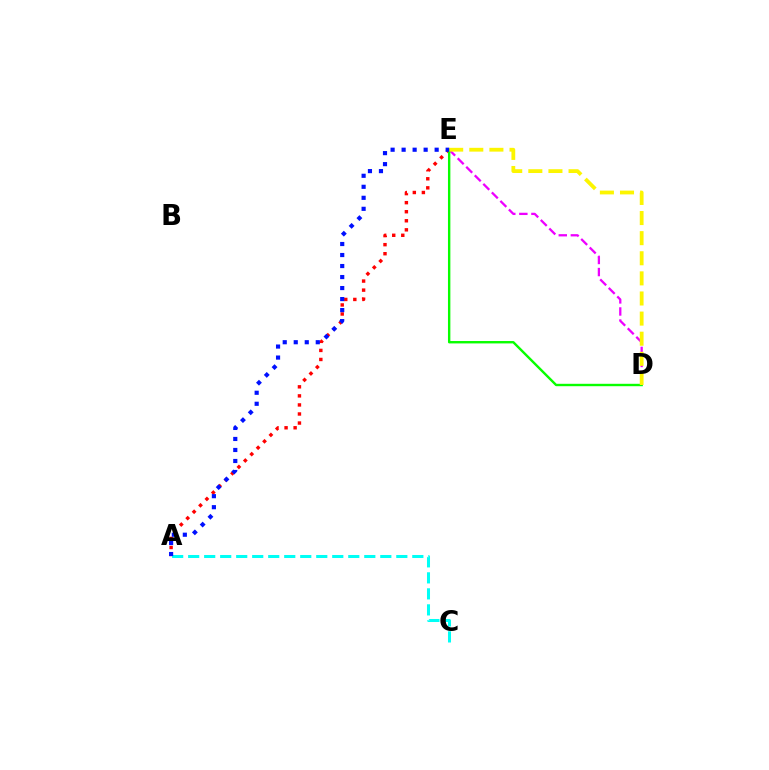{('A', 'E'): [{'color': '#ff0000', 'line_style': 'dotted', 'thickness': 2.46}, {'color': '#0010ff', 'line_style': 'dotted', 'thickness': 2.99}], ('A', 'C'): [{'color': '#00fff6', 'line_style': 'dashed', 'thickness': 2.18}], ('D', 'E'): [{'color': '#ee00ff', 'line_style': 'dashed', 'thickness': 1.64}, {'color': '#08ff00', 'line_style': 'solid', 'thickness': 1.73}, {'color': '#fcf500', 'line_style': 'dashed', 'thickness': 2.73}]}